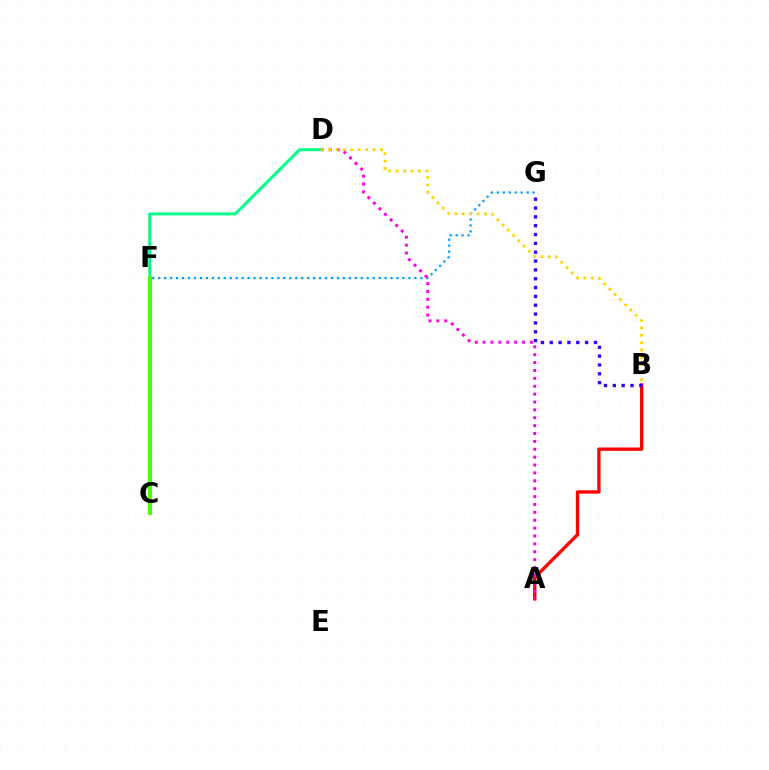{('D', 'F'): [{'color': '#00ff86', 'line_style': 'solid', 'thickness': 2.1}], ('A', 'B'): [{'color': '#ff0000', 'line_style': 'solid', 'thickness': 2.4}], ('F', 'G'): [{'color': '#009eff', 'line_style': 'dotted', 'thickness': 1.62}], ('A', 'D'): [{'color': '#ff00ed', 'line_style': 'dotted', 'thickness': 2.14}], ('B', 'G'): [{'color': '#3700ff', 'line_style': 'dotted', 'thickness': 2.4}], ('B', 'D'): [{'color': '#ffd500', 'line_style': 'dotted', 'thickness': 2.01}], ('C', 'F'): [{'color': '#4fff00', 'line_style': 'solid', 'thickness': 2.94}]}